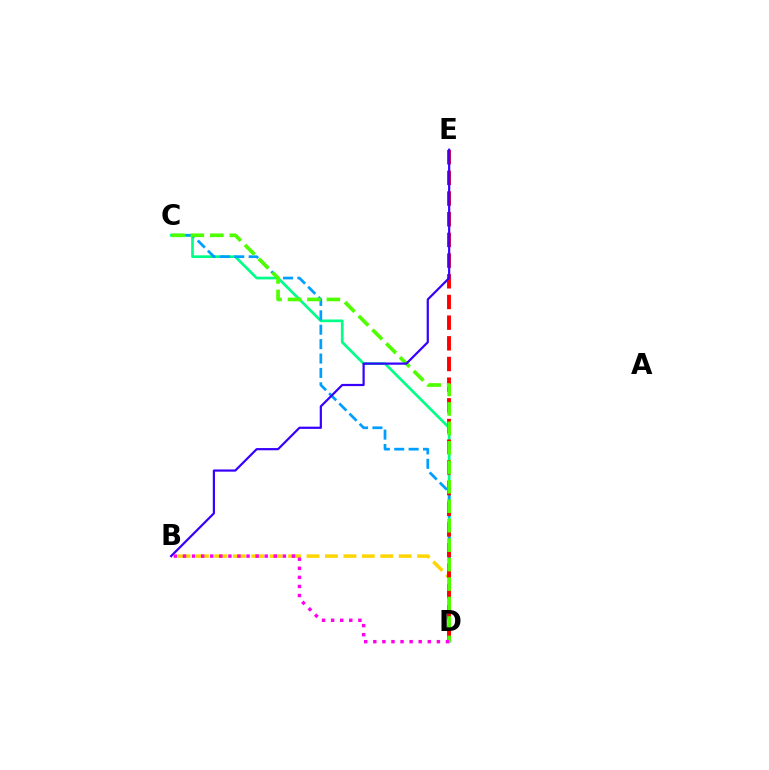{('C', 'D'): [{'color': '#00ff86', 'line_style': 'solid', 'thickness': 1.94}, {'color': '#009eff', 'line_style': 'dashed', 'thickness': 1.96}, {'color': '#4fff00', 'line_style': 'dashed', 'thickness': 2.64}], ('B', 'D'): [{'color': '#ffd500', 'line_style': 'dashed', 'thickness': 2.5}, {'color': '#ff00ed', 'line_style': 'dotted', 'thickness': 2.47}], ('D', 'E'): [{'color': '#ff0000', 'line_style': 'dashed', 'thickness': 2.81}], ('B', 'E'): [{'color': '#3700ff', 'line_style': 'solid', 'thickness': 1.59}]}